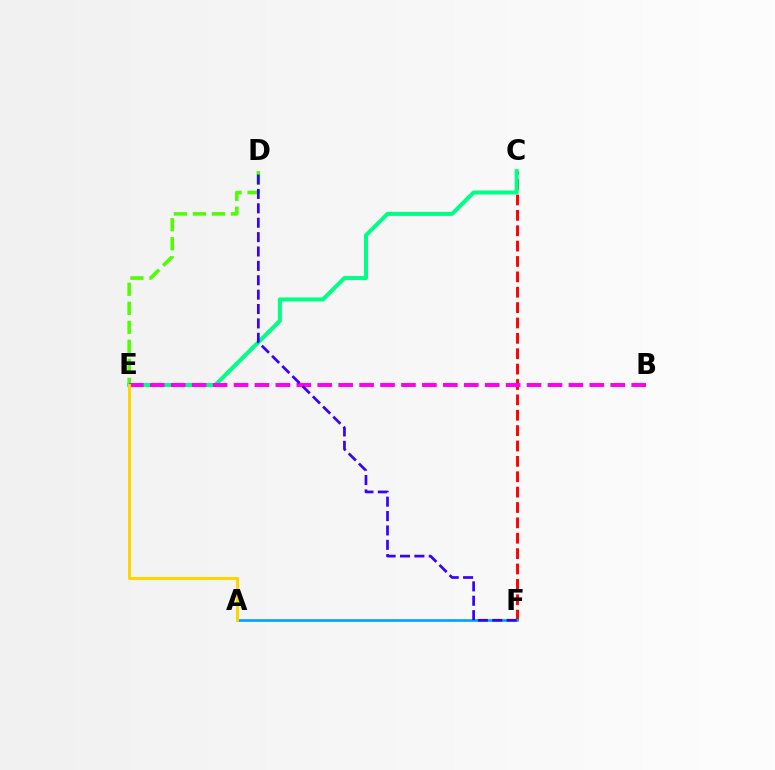{('C', 'F'): [{'color': '#ff0000', 'line_style': 'dashed', 'thickness': 2.09}], ('D', 'E'): [{'color': '#4fff00', 'line_style': 'dashed', 'thickness': 2.58}], ('C', 'E'): [{'color': '#00ff86', 'line_style': 'solid', 'thickness': 2.89}], ('B', 'E'): [{'color': '#ff00ed', 'line_style': 'dashed', 'thickness': 2.84}], ('A', 'F'): [{'color': '#009eff', 'line_style': 'solid', 'thickness': 1.88}], ('D', 'F'): [{'color': '#3700ff', 'line_style': 'dashed', 'thickness': 1.95}], ('A', 'E'): [{'color': '#ffd500', 'line_style': 'solid', 'thickness': 2.17}]}